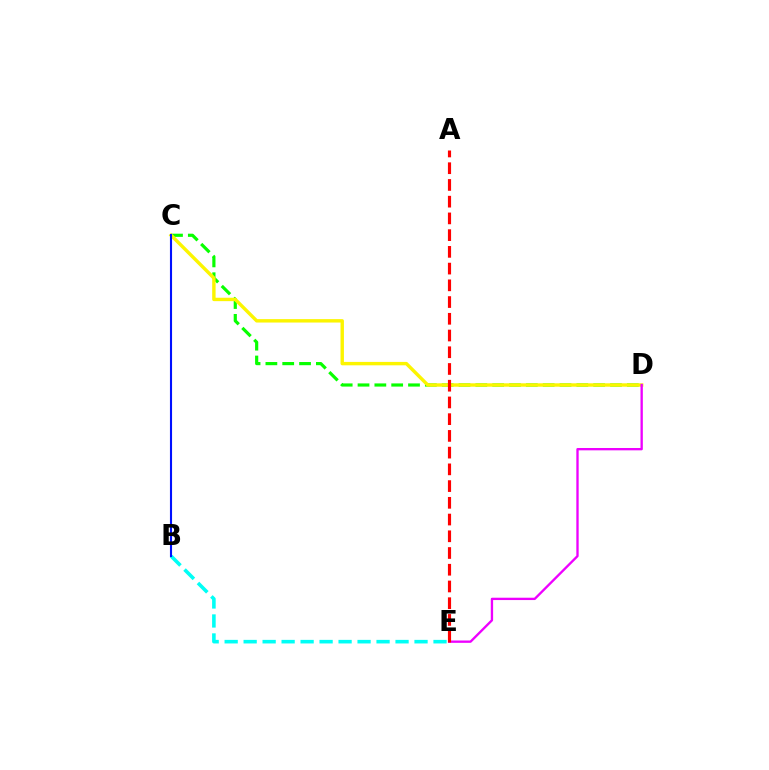{('B', 'E'): [{'color': '#00fff6', 'line_style': 'dashed', 'thickness': 2.58}], ('C', 'D'): [{'color': '#08ff00', 'line_style': 'dashed', 'thickness': 2.29}, {'color': '#fcf500', 'line_style': 'solid', 'thickness': 2.46}], ('D', 'E'): [{'color': '#ee00ff', 'line_style': 'solid', 'thickness': 1.68}], ('B', 'C'): [{'color': '#0010ff', 'line_style': 'solid', 'thickness': 1.52}], ('A', 'E'): [{'color': '#ff0000', 'line_style': 'dashed', 'thickness': 2.27}]}